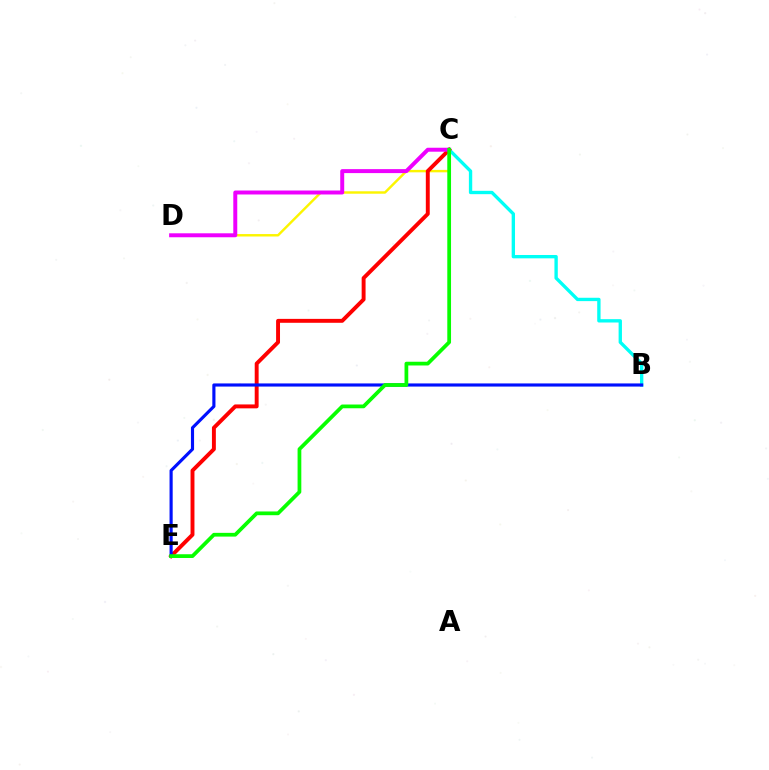{('C', 'D'): [{'color': '#fcf500', 'line_style': 'solid', 'thickness': 1.75}, {'color': '#ee00ff', 'line_style': 'solid', 'thickness': 2.85}], ('B', 'C'): [{'color': '#00fff6', 'line_style': 'solid', 'thickness': 2.41}], ('C', 'E'): [{'color': '#ff0000', 'line_style': 'solid', 'thickness': 2.82}, {'color': '#08ff00', 'line_style': 'solid', 'thickness': 2.69}], ('B', 'E'): [{'color': '#0010ff', 'line_style': 'solid', 'thickness': 2.26}]}